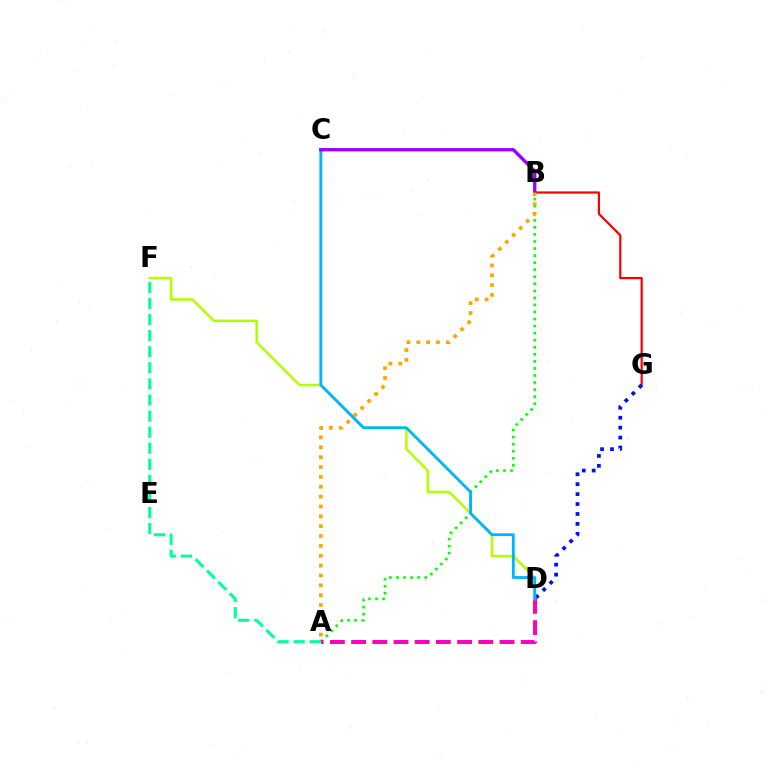{('A', 'F'): [{'color': '#00ff9d', 'line_style': 'dashed', 'thickness': 2.18}], ('A', 'B'): [{'color': '#08ff00', 'line_style': 'dotted', 'thickness': 1.92}, {'color': '#ffa500', 'line_style': 'dotted', 'thickness': 2.68}], ('A', 'D'): [{'color': '#ff00bd', 'line_style': 'dashed', 'thickness': 2.88}], ('B', 'G'): [{'color': '#ff0000', 'line_style': 'solid', 'thickness': 1.6}], ('D', 'G'): [{'color': '#0010ff', 'line_style': 'dotted', 'thickness': 2.7}], ('D', 'F'): [{'color': '#b3ff00', 'line_style': 'solid', 'thickness': 1.83}], ('C', 'D'): [{'color': '#00b5ff', 'line_style': 'solid', 'thickness': 2.04}], ('B', 'C'): [{'color': '#9b00ff', 'line_style': 'solid', 'thickness': 2.41}]}